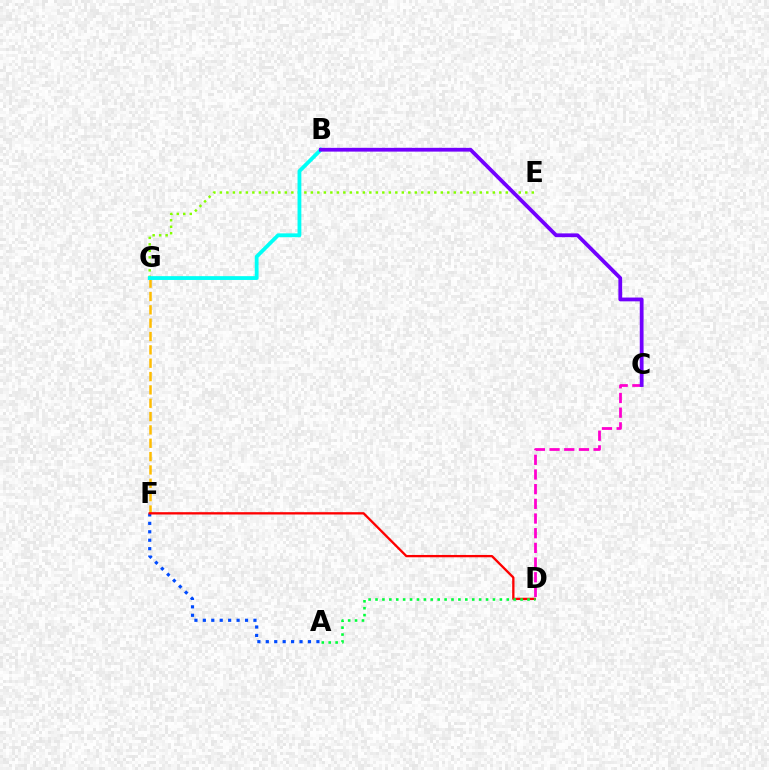{('F', 'G'): [{'color': '#ffbd00', 'line_style': 'dashed', 'thickness': 1.81}], ('A', 'F'): [{'color': '#004bff', 'line_style': 'dotted', 'thickness': 2.29}], ('C', 'D'): [{'color': '#ff00cf', 'line_style': 'dashed', 'thickness': 1.99}], ('D', 'F'): [{'color': '#ff0000', 'line_style': 'solid', 'thickness': 1.67}], ('E', 'G'): [{'color': '#84ff00', 'line_style': 'dotted', 'thickness': 1.77}], ('B', 'G'): [{'color': '#00fff6', 'line_style': 'solid', 'thickness': 2.74}], ('A', 'D'): [{'color': '#00ff39', 'line_style': 'dotted', 'thickness': 1.88}], ('B', 'C'): [{'color': '#7200ff', 'line_style': 'solid', 'thickness': 2.72}]}